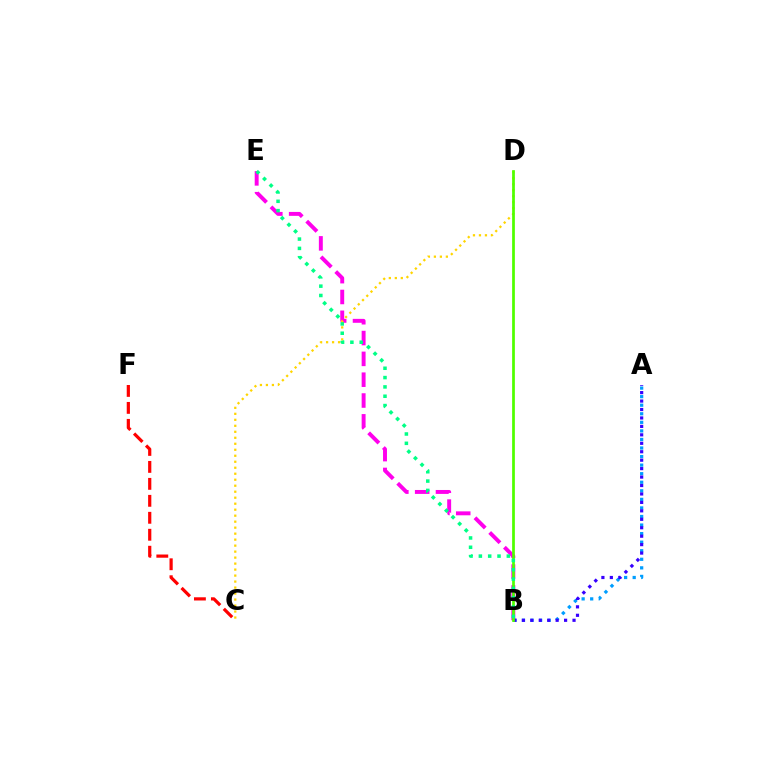{('A', 'B'): [{'color': '#009eff', 'line_style': 'dotted', 'thickness': 2.33}, {'color': '#3700ff', 'line_style': 'dotted', 'thickness': 2.29}], ('B', 'E'): [{'color': '#ff00ed', 'line_style': 'dashed', 'thickness': 2.83}, {'color': '#00ff86', 'line_style': 'dotted', 'thickness': 2.53}], ('C', 'D'): [{'color': '#ffd500', 'line_style': 'dotted', 'thickness': 1.63}], ('B', 'D'): [{'color': '#4fff00', 'line_style': 'solid', 'thickness': 1.97}], ('C', 'F'): [{'color': '#ff0000', 'line_style': 'dashed', 'thickness': 2.3}]}